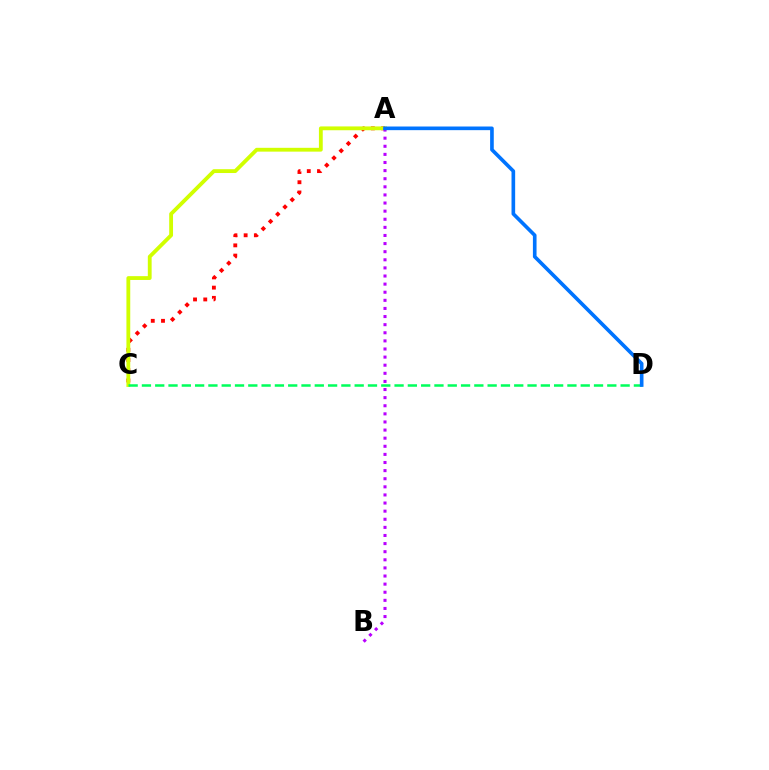{('A', 'C'): [{'color': '#ff0000', 'line_style': 'dotted', 'thickness': 2.78}, {'color': '#d1ff00', 'line_style': 'solid', 'thickness': 2.75}], ('C', 'D'): [{'color': '#00ff5c', 'line_style': 'dashed', 'thickness': 1.81}], ('A', 'B'): [{'color': '#b900ff', 'line_style': 'dotted', 'thickness': 2.2}], ('A', 'D'): [{'color': '#0074ff', 'line_style': 'solid', 'thickness': 2.62}]}